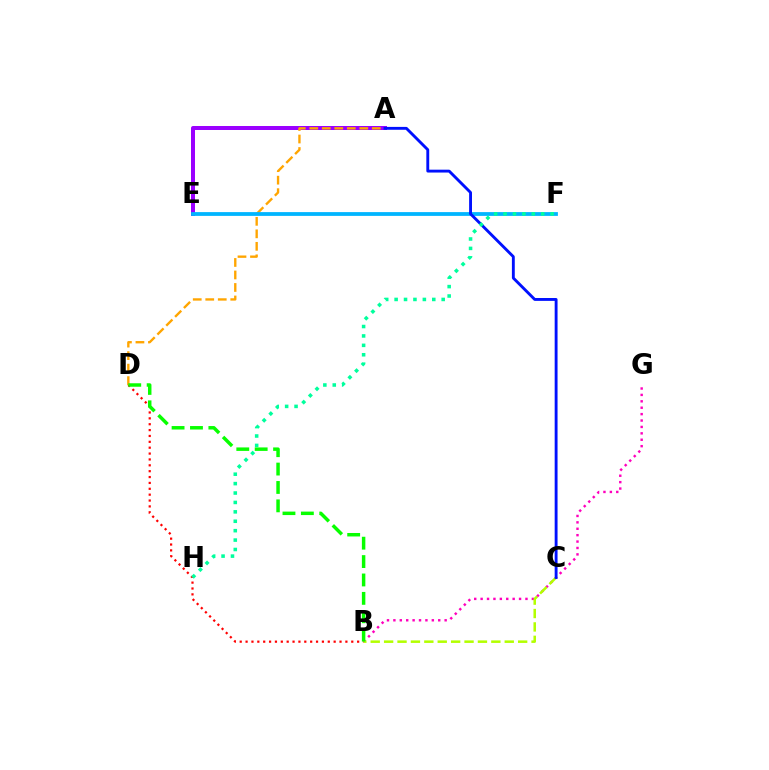{('A', 'E'): [{'color': '#9b00ff', 'line_style': 'solid', 'thickness': 2.88}], ('B', 'D'): [{'color': '#ff0000', 'line_style': 'dotted', 'thickness': 1.6}, {'color': '#08ff00', 'line_style': 'dashed', 'thickness': 2.5}], ('B', 'G'): [{'color': '#ff00bd', 'line_style': 'dotted', 'thickness': 1.74}], ('A', 'D'): [{'color': '#ffa500', 'line_style': 'dashed', 'thickness': 1.7}], ('E', 'F'): [{'color': '#00b5ff', 'line_style': 'solid', 'thickness': 2.72}], ('B', 'C'): [{'color': '#b3ff00', 'line_style': 'dashed', 'thickness': 1.82}], ('A', 'C'): [{'color': '#0010ff', 'line_style': 'solid', 'thickness': 2.07}], ('F', 'H'): [{'color': '#00ff9d', 'line_style': 'dotted', 'thickness': 2.56}]}